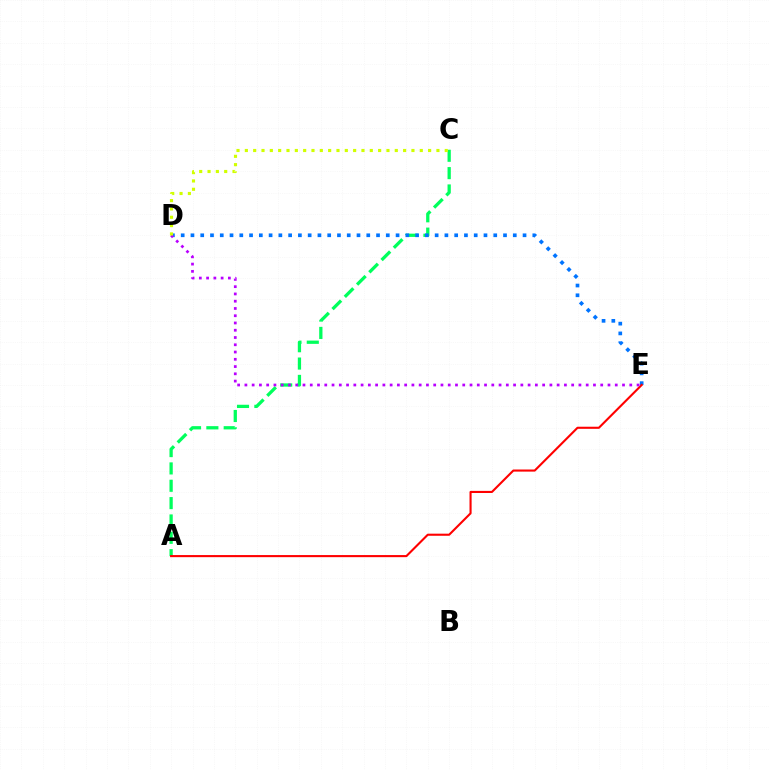{('A', 'C'): [{'color': '#00ff5c', 'line_style': 'dashed', 'thickness': 2.36}], ('D', 'E'): [{'color': '#0074ff', 'line_style': 'dotted', 'thickness': 2.65}, {'color': '#b900ff', 'line_style': 'dotted', 'thickness': 1.97}], ('A', 'E'): [{'color': '#ff0000', 'line_style': 'solid', 'thickness': 1.51}], ('C', 'D'): [{'color': '#d1ff00', 'line_style': 'dotted', 'thickness': 2.26}]}